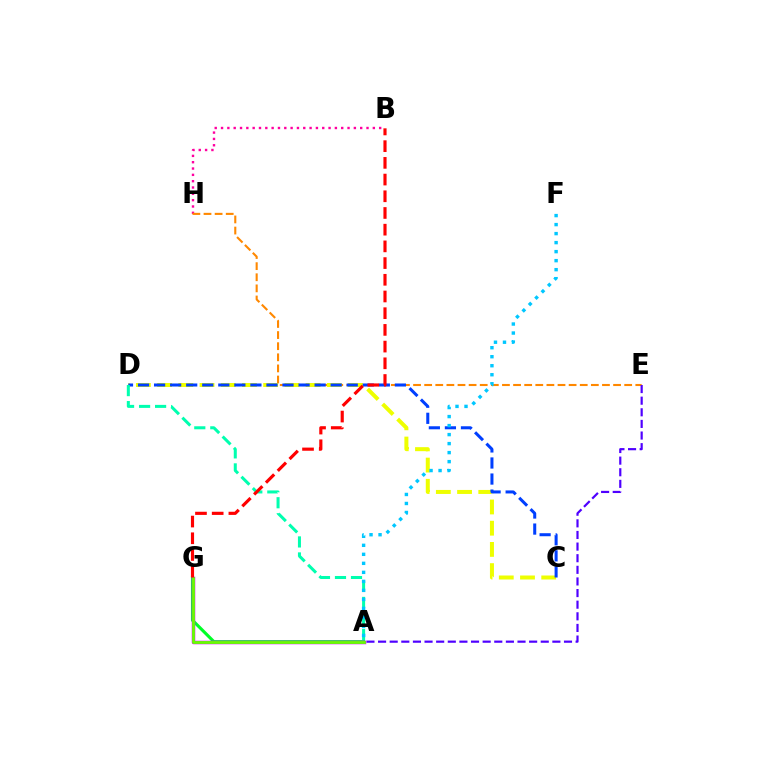{('A', 'G'): [{'color': '#00ff27', 'line_style': 'solid', 'thickness': 2.24}, {'color': '#d600ff', 'line_style': 'solid', 'thickness': 2.52}, {'color': '#66ff00', 'line_style': 'solid', 'thickness': 2.02}], ('B', 'H'): [{'color': '#ff00a0', 'line_style': 'dotted', 'thickness': 1.72}], ('E', 'H'): [{'color': '#ff8800', 'line_style': 'dashed', 'thickness': 1.51}], ('C', 'D'): [{'color': '#eeff00', 'line_style': 'dashed', 'thickness': 2.88}, {'color': '#003fff', 'line_style': 'dashed', 'thickness': 2.18}], ('A', 'D'): [{'color': '#00ffaf', 'line_style': 'dashed', 'thickness': 2.18}], ('A', 'F'): [{'color': '#00c7ff', 'line_style': 'dotted', 'thickness': 2.45}], ('A', 'E'): [{'color': '#4f00ff', 'line_style': 'dashed', 'thickness': 1.58}], ('B', 'G'): [{'color': '#ff0000', 'line_style': 'dashed', 'thickness': 2.27}]}